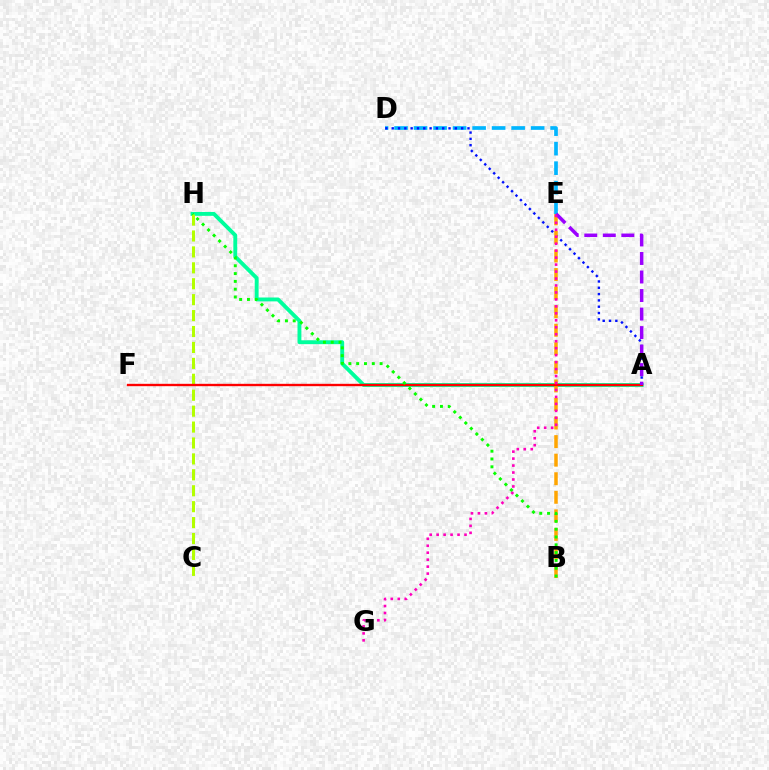{('D', 'E'): [{'color': '#00b5ff', 'line_style': 'dashed', 'thickness': 2.65}], ('A', 'H'): [{'color': '#00ff9d', 'line_style': 'solid', 'thickness': 2.79}], ('C', 'H'): [{'color': '#b3ff00', 'line_style': 'dashed', 'thickness': 2.16}], ('A', 'D'): [{'color': '#0010ff', 'line_style': 'dotted', 'thickness': 1.72}], ('B', 'E'): [{'color': '#ffa500', 'line_style': 'dashed', 'thickness': 2.52}], ('A', 'F'): [{'color': '#ff0000', 'line_style': 'solid', 'thickness': 1.7}], ('B', 'H'): [{'color': '#08ff00', 'line_style': 'dotted', 'thickness': 2.12}], ('A', 'E'): [{'color': '#9b00ff', 'line_style': 'dashed', 'thickness': 2.52}], ('E', 'G'): [{'color': '#ff00bd', 'line_style': 'dotted', 'thickness': 1.89}]}